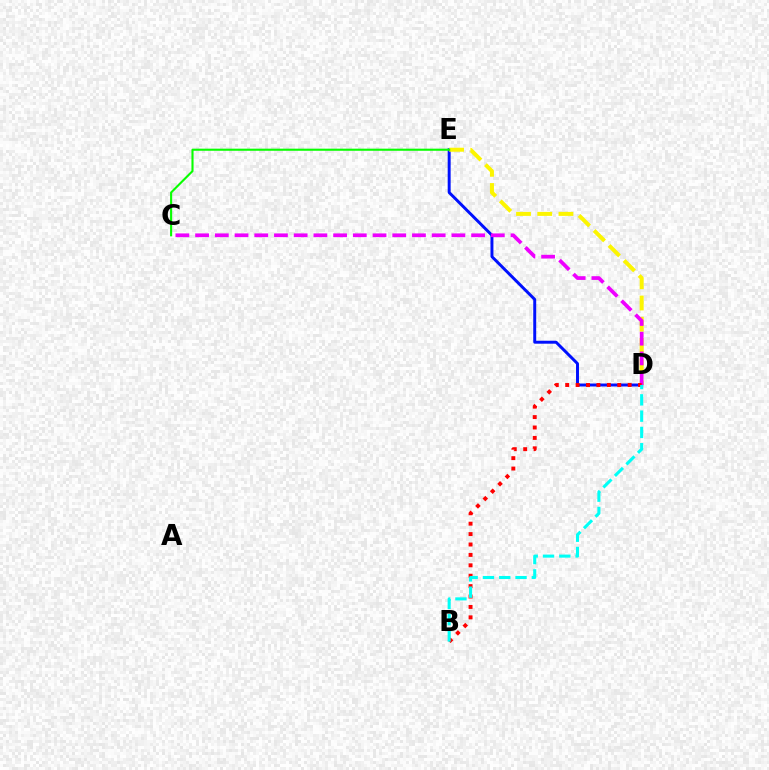{('D', 'E'): [{'color': '#0010ff', 'line_style': 'solid', 'thickness': 2.13}, {'color': '#fcf500', 'line_style': 'dashed', 'thickness': 2.88}], ('C', 'D'): [{'color': '#ee00ff', 'line_style': 'dashed', 'thickness': 2.68}], ('B', 'D'): [{'color': '#ff0000', 'line_style': 'dotted', 'thickness': 2.83}, {'color': '#00fff6', 'line_style': 'dashed', 'thickness': 2.21}], ('C', 'E'): [{'color': '#08ff00', 'line_style': 'solid', 'thickness': 1.52}]}